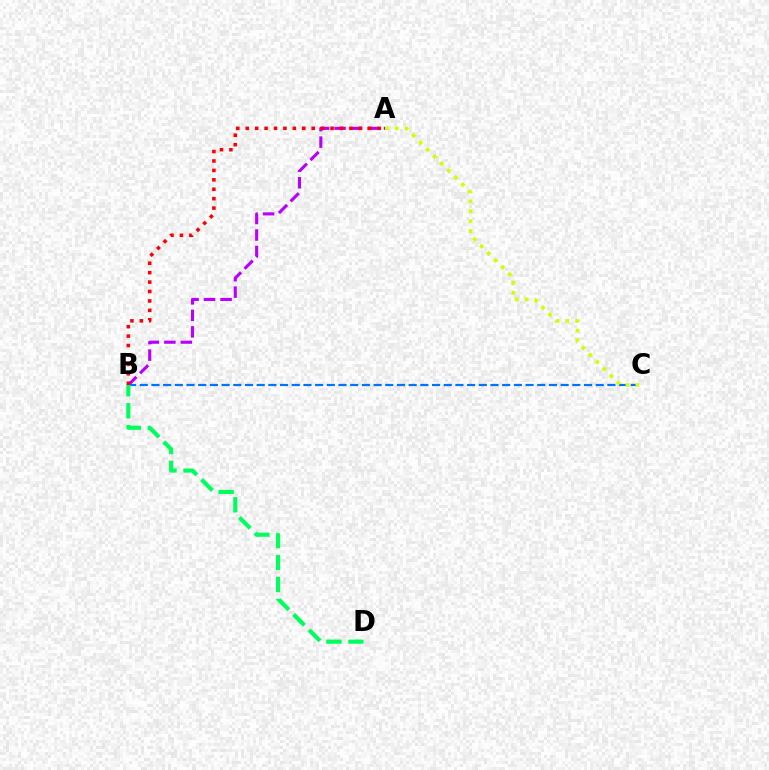{('A', 'B'): [{'color': '#b900ff', 'line_style': 'dashed', 'thickness': 2.24}, {'color': '#ff0000', 'line_style': 'dotted', 'thickness': 2.56}], ('B', 'C'): [{'color': '#0074ff', 'line_style': 'dashed', 'thickness': 1.59}], ('B', 'D'): [{'color': '#00ff5c', 'line_style': 'dashed', 'thickness': 2.99}], ('A', 'C'): [{'color': '#d1ff00', 'line_style': 'dotted', 'thickness': 2.7}]}